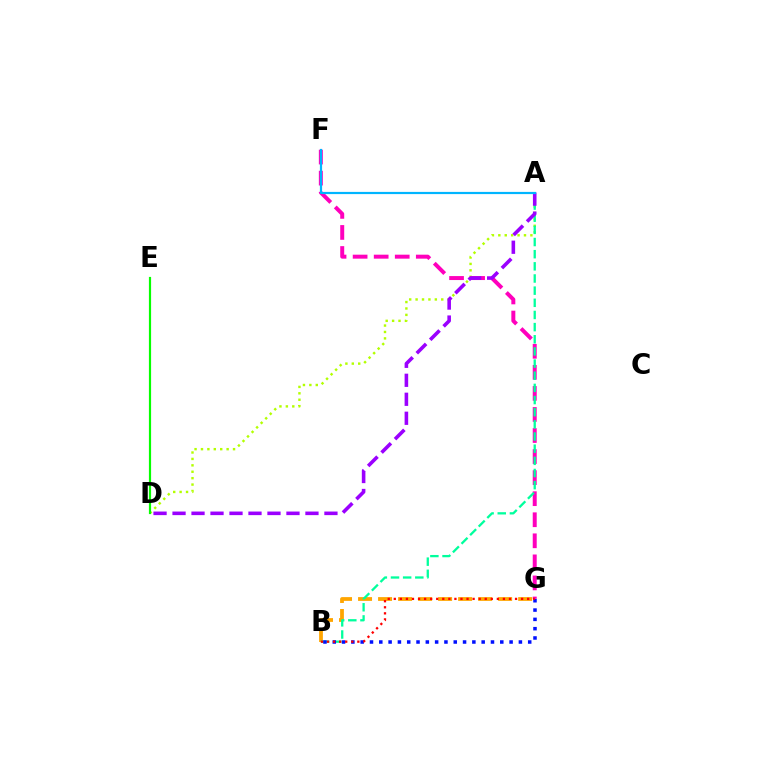{('A', 'D'): [{'color': '#b3ff00', 'line_style': 'dotted', 'thickness': 1.74}, {'color': '#9b00ff', 'line_style': 'dashed', 'thickness': 2.58}], ('F', 'G'): [{'color': '#ff00bd', 'line_style': 'dashed', 'thickness': 2.86}], ('B', 'G'): [{'color': '#ffa500', 'line_style': 'dashed', 'thickness': 2.72}, {'color': '#0010ff', 'line_style': 'dotted', 'thickness': 2.53}, {'color': '#ff0000', 'line_style': 'dotted', 'thickness': 1.65}], ('A', 'B'): [{'color': '#00ff9d', 'line_style': 'dashed', 'thickness': 1.65}], ('D', 'E'): [{'color': '#08ff00', 'line_style': 'solid', 'thickness': 1.57}], ('A', 'F'): [{'color': '#00b5ff', 'line_style': 'solid', 'thickness': 1.58}]}